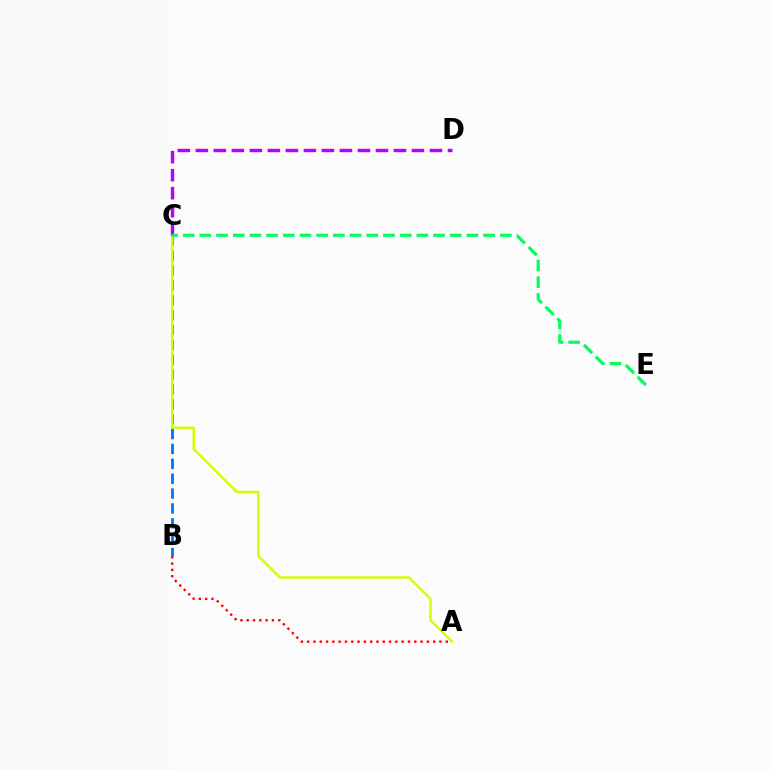{('A', 'B'): [{'color': '#ff0000', 'line_style': 'dotted', 'thickness': 1.71}], ('B', 'C'): [{'color': '#0074ff', 'line_style': 'dashed', 'thickness': 2.02}], ('A', 'C'): [{'color': '#d1ff00', 'line_style': 'solid', 'thickness': 1.74}], ('C', 'D'): [{'color': '#b900ff', 'line_style': 'dashed', 'thickness': 2.45}], ('C', 'E'): [{'color': '#00ff5c', 'line_style': 'dashed', 'thickness': 2.27}]}